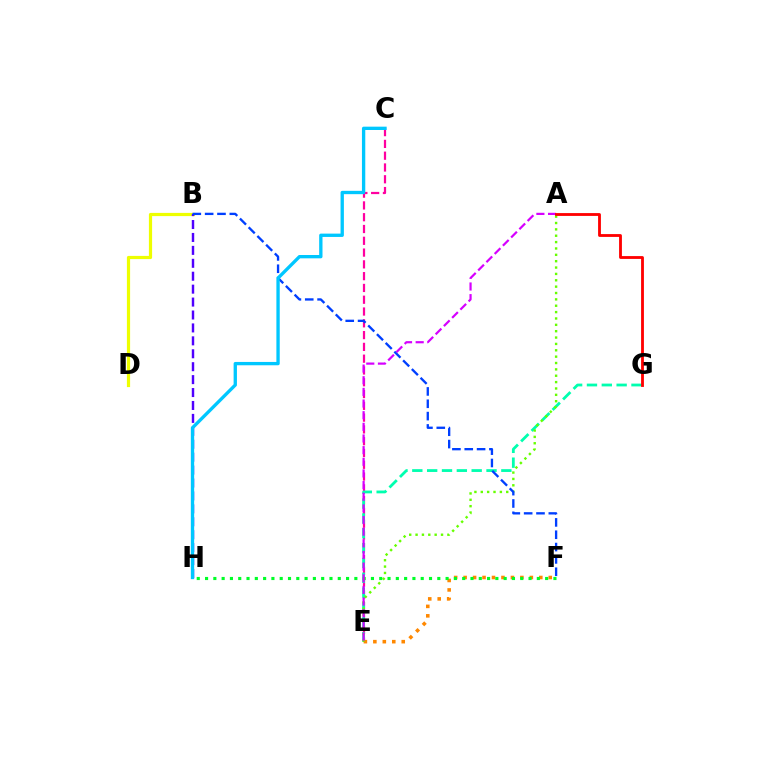{('C', 'E'): [{'color': '#ff00a0', 'line_style': 'dashed', 'thickness': 1.6}], ('E', 'G'): [{'color': '#00ffaf', 'line_style': 'dashed', 'thickness': 2.02}], ('E', 'F'): [{'color': '#ff8800', 'line_style': 'dotted', 'thickness': 2.57}], ('B', 'D'): [{'color': '#eeff00', 'line_style': 'solid', 'thickness': 2.31}], ('A', 'E'): [{'color': '#66ff00', 'line_style': 'dotted', 'thickness': 1.73}, {'color': '#d600ff', 'line_style': 'dashed', 'thickness': 1.58}], ('B', 'H'): [{'color': '#4f00ff', 'line_style': 'dashed', 'thickness': 1.76}], ('B', 'F'): [{'color': '#003fff', 'line_style': 'dashed', 'thickness': 1.68}], ('F', 'H'): [{'color': '#00ff27', 'line_style': 'dotted', 'thickness': 2.25}], ('C', 'H'): [{'color': '#00c7ff', 'line_style': 'solid', 'thickness': 2.4}], ('A', 'G'): [{'color': '#ff0000', 'line_style': 'solid', 'thickness': 2.04}]}